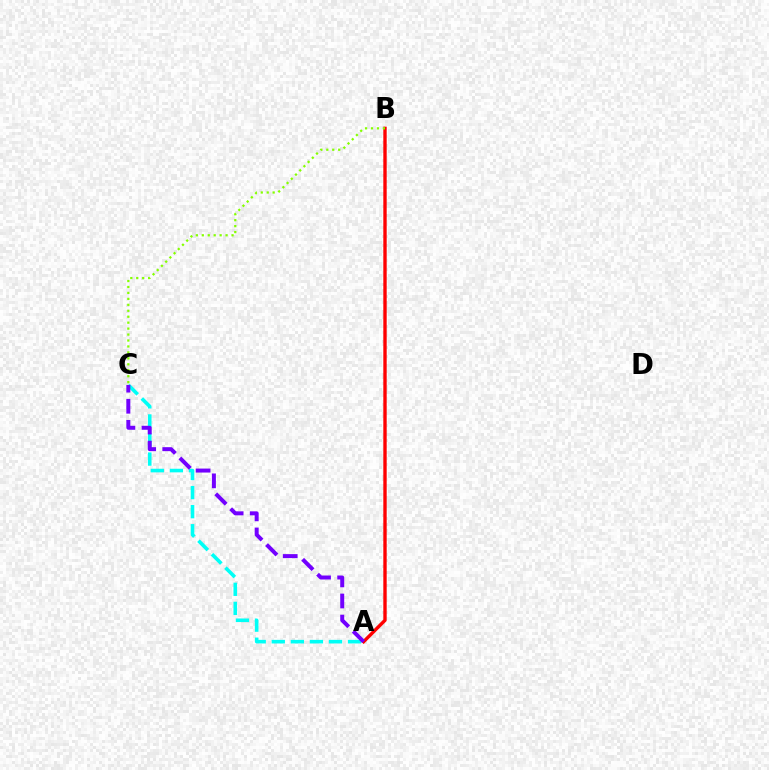{('A', 'B'): [{'color': '#ff0000', 'line_style': 'solid', 'thickness': 2.43}], ('A', 'C'): [{'color': '#00fff6', 'line_style': 'dashed', 'thickness': 2.59}, {'color': '#7200ff', 'line_style': 'dashed', 'thickness': 2.86}], ('B', 'C'): [{'color': '#84ff00', 'line_style': 'dotted', 'thickness': 1.62}]}